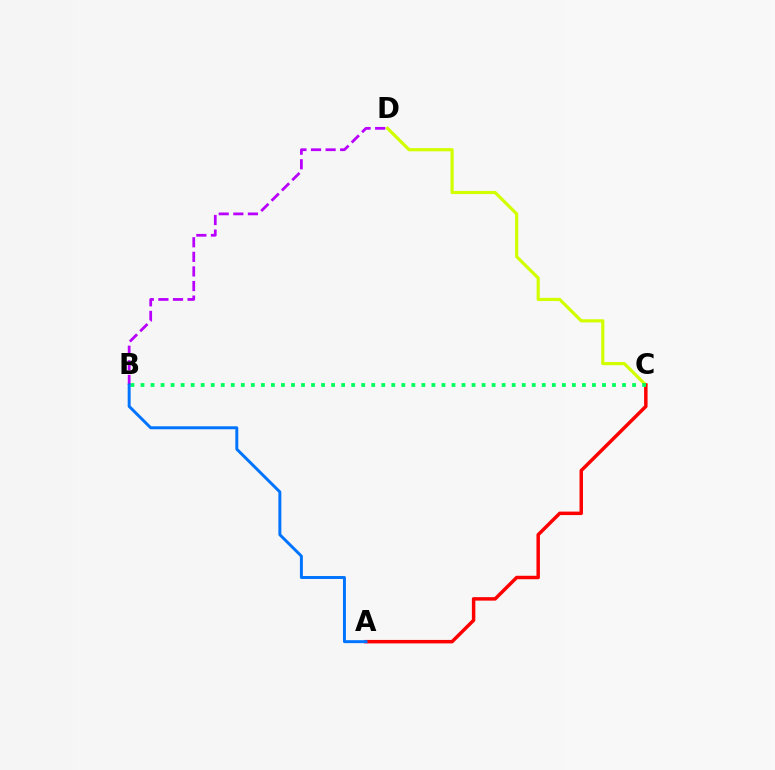{('C', 'D'): [{'color': '#d1ff00', 'line_style': 'solid', 'thickness': 2.29}], ('A', 'C'): [{'color': '#ff0000', 'line_style': 'solid', 'thickness': 2.49}], ('B', 'C'): [{'color': '#00ff5c', 'line_style': 'dotted', 'thickness': 2.73}], ('B', 'D'): [{'color': '#b900ff', 'line_style': 'dashed', 'thickness': 1.98}], ('A', 'B'): [{'color': '#0074ff', 'line_style': 'solid', 'thickness': 2.13}]}